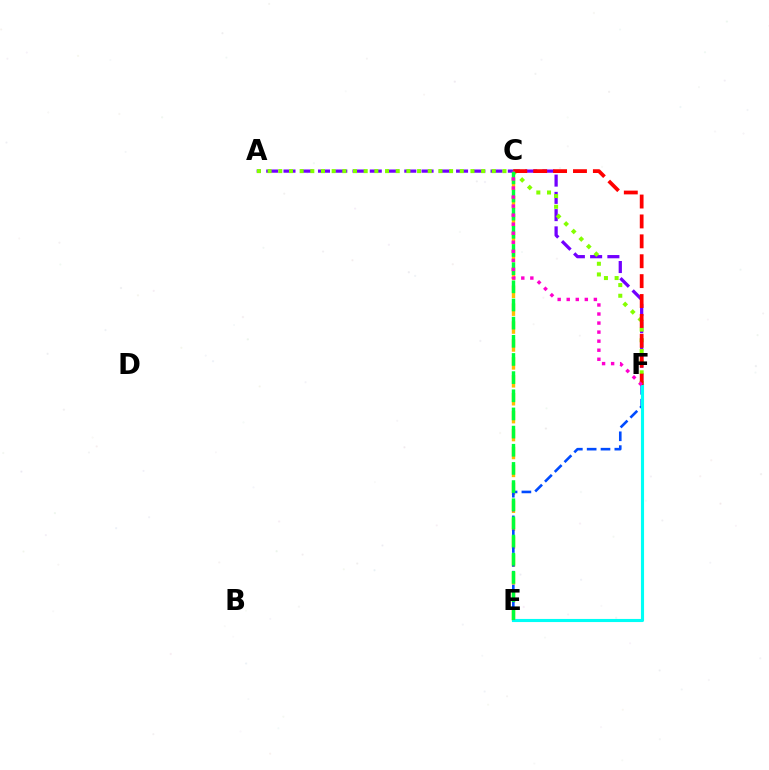{('C', 'E'): [{'color': '#ffbd00', 'line_style': 'dashed', 'thickness': 2.43}, {'color': '#00ff39', 'line_style': 'dashed', 'thickness': 2.47}], ('A', 'F'): [{'color': '#7200ff', 'line_style': 'dashed', 'thickness': 2.34}, {'color': '#84ff00', 'line_style': 'dotted', 'thickness': 2.9}], ('E', 'F'): [{'color': '#004bff', 'line_style': 'dashed', 'thickness': 1.88}, {'color': '#00fff6', 'line_style': 'solid', 'thickness': 2.24}], ('C', 'F'): [{'color': '#ff0000', 'line_style': 'dashed', 'thickness': 2.7}, {'color': '#ff00cf', 'line_style': 'dotted', 'thickness': 2.46}]}